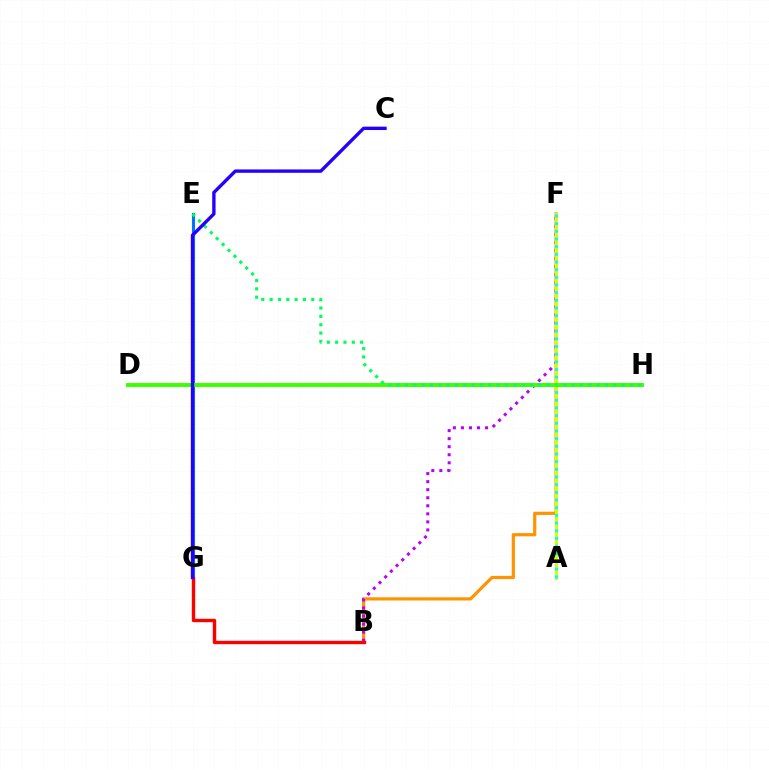{('B', 'F'): [{'color': '#ff9400', 'line_style': 'solid', 'thickness': 2.31}, {'color': '#b900ff', 'line_style': 'dotted', 'thickness': 2.19}], ('A', 'F'): [{'color': '#ff00ac', 'line_style': 'dotted', 'thickness': 1.96}, {'color': '#d1ff00', 'line_style': 'solid', 'thickness': 2.23}, {'color': '#00fff6', 'line_style': 'dotted', 'thickness': 2.09}], ('E', 'G'): [{'color': '#0074ff', 'line_style': 'solid', 'thickness': 2.24}], ('D', 'H'): [{'color': '#3dff00', 'line_style': 'solid', 'thickness': 2.84}], ('B', 'G'): [{'color': '#ff0000', 'line_style': 'solid', 'thickness': 2.43}], ('E', 'H'): [{'color': '#00ff5c', 'line_style': 'dotted', 'thickness': 2.26}], ('C', 'G'): [{'color': '#2500ff', 'line_style': 'solid', 'thickness': 2.42}]}